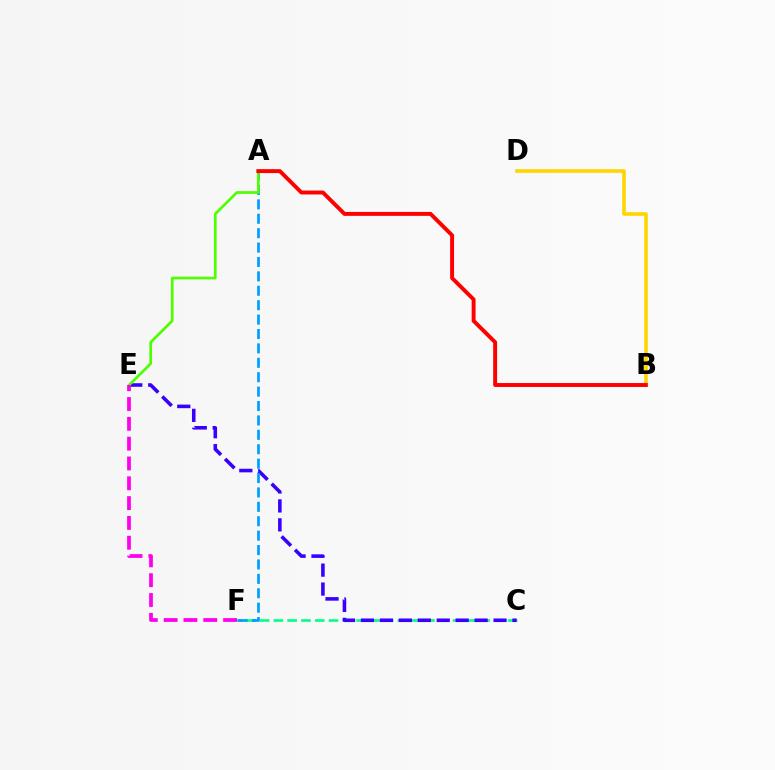{('B', 'D'): [{'color': '#ffd500', 'line_style': 'solid', 'thickness': 2.59}], ('C', 'F'): [{'color': '#00ff86', 'line_style': 'dashed', 'thickness': 1.87}], ('C', 'E'): [{'color': '#3700ff', 'line_style': 'dashed', 'thickness': 2.57}], ('A', 'F'): [{'color': '#009eff', 'line_style': 'dashed', 'thickness': 1.96}], ('A', 'E'): [{'color': '#4fff00', 'line_style': 'solid', 'thickness': 1.95}], ('E', 'F'): [{'color': '#ff00ed', 'line_style': 'dashed', 'thickness': 2.69}], ('A', 'B'): [{'color': '#ff0000', 'line_style': 'solid', 'thickness': 2.83}]}